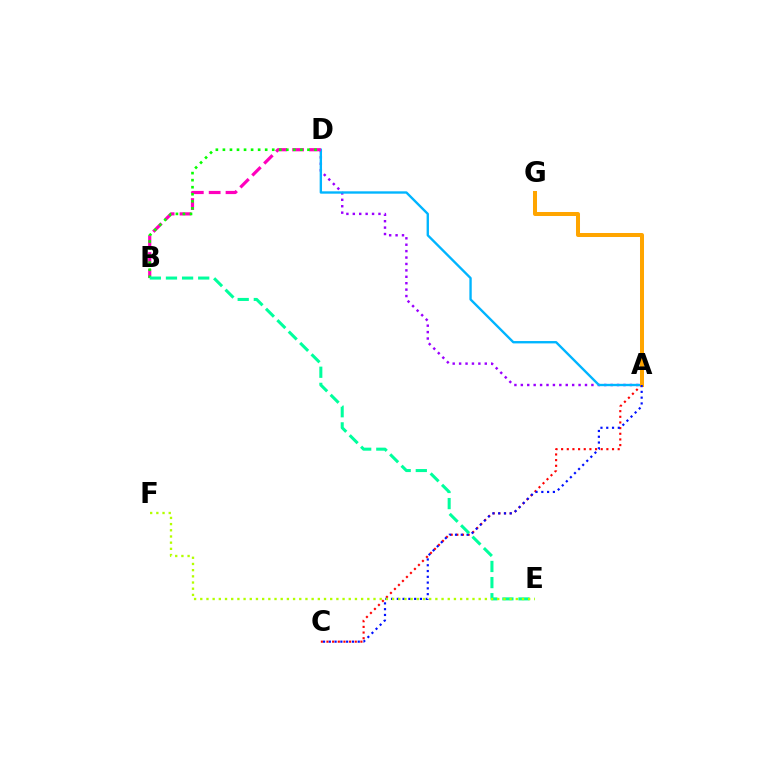{('A', 'D'): [{'color': '#9b00ff', 'line_style': 'dotted', 'thickness': 1.74}, {'color': '#00b5ff', 'line_style': 'solid', 'thickness': 1.7}], ('A', 'C'): [{'color': '#ff0000', 'line_style': 'dotted', 'thickness': 1.54}, {'color': '#0010ff', 'line_style': 'dotted', 'thickness': 1.57}], ('B', 'D'): [{'color': '#ff00bd', 'line_style': 'dashed', 'thickness': 2.29}, {'color': '#08ff00', 'line_style': 'dotted', 'thickness': 1.91}], ('A', 'G'): [{'color': '#ffa500', 'line_style': 'solid', 'thickness': 2.88}], ('B', 'E'): [{'color': '#00ff9d', 'line_style': 'dashed', 'thickness': 2.19}], ('E', 'F'): [{'color': '#b3ff00', 'line_style': 'dotted', 'thickness': 1.68}]}